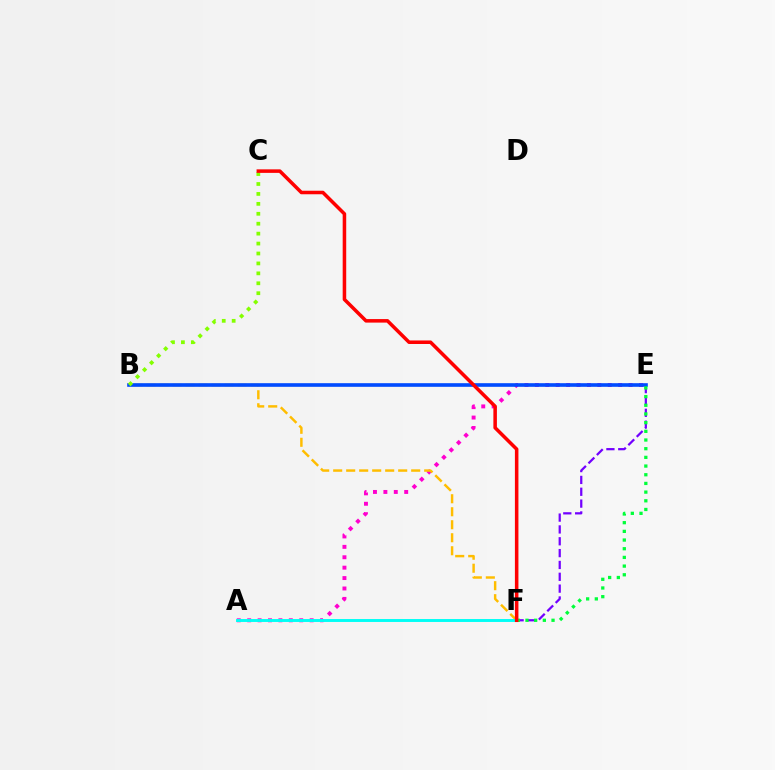{('A', 'E'): [{'color': '#ff00cf', 'line_style': 'dotted', 'thickness': 2.83}], ('E', 'F'): [{'color': '#7200ff', 'line_style': 'dashed', 'thickness': 1.61}, {'color': '#00ff39', 'line_style': 'dotted', 'thickness': 2.36}], ('B', 'F'): [{'color': '#ffbd00', 'line_style': 'dashed', 'thickness': 1.77}], ('B', 'E'): [{'color': '#004bff', 'line_style': 'solid', 'thickness': 2.61}], ('B', 'C'): [{'color': '#84ff00', 'line_style': 'dotted', 'thickness': 2.7}], ('A', 'F'): [{'color': '#00fff6', 'line_style': 'solid', 'thickness': 2.1}], ('C', 'F'): [{'color': '#ff0000', 'line_style': 'solid', 'thickness': 2.54}]}